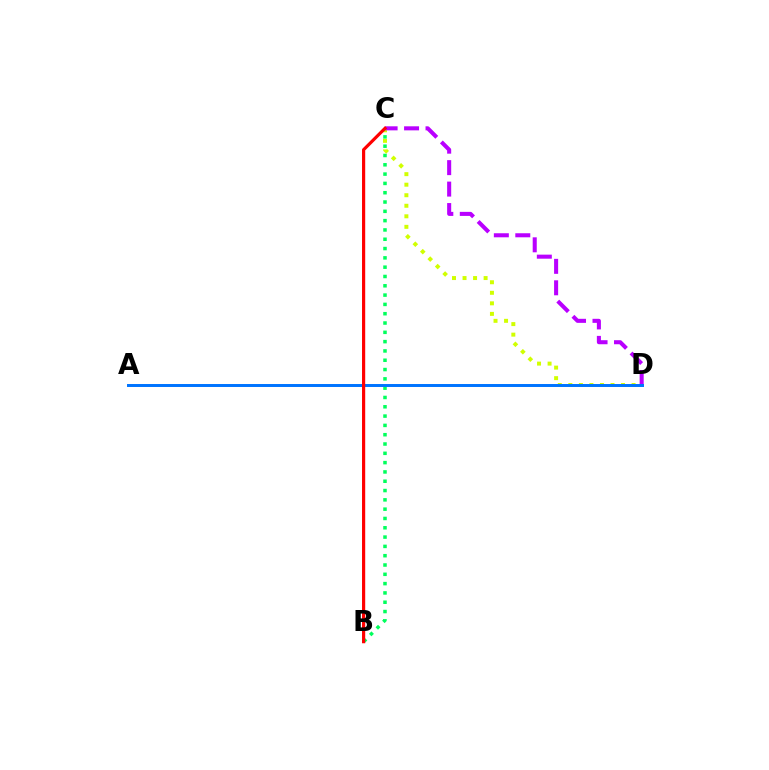{('C', 'D'): [{'color': '#d1ff00', 'line_style': 'dotted', 'thickness': 2.86}, {'color': '#b900ff', 'line_style': 'dashed', 'thickness': 2.92}], ('B', 'C'): [{'color': '#00ff5c', 'line_style': 'dotted', 'thickness': 2.53}, {'color': '#ff0000', 'line_style': 'solid', 'thickness': 2.29}], ('A', 'D'): [{'color': '#0074ff', 'line_style': 'solid', 'thickness': 2.14}]}